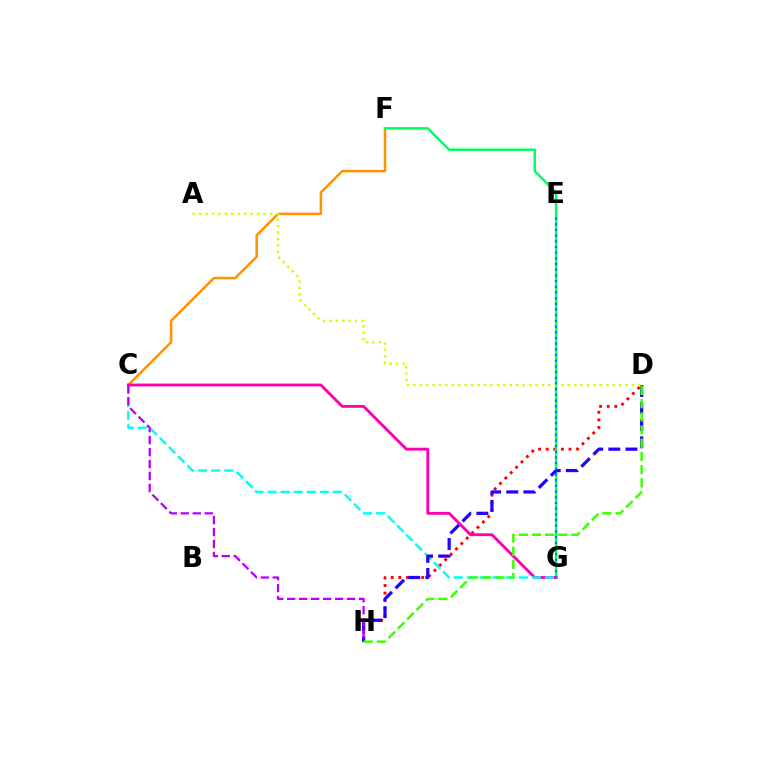{('C', 'F'): [{'color': '#ff9400', 'line_style': 'solid', 'thickness': 1.81}], ('D', 'H'): [{'color': '#ff0000', 'line_style': 'dotted', 'thickness': 2.07}, {'color': '#2500ff', 'line_style': 'dashed', 'thickness': 2.32}, {'color': '#3dff00', 'line_style': 'dashed', 'thickness': 1.79}], ('F', 'G'): [{'color': '#00ff5c', 'line_style': 'solid', 'thickness': 1.78}], ('C', 'G'): [{'color': '#ff00ac', 'line_style': 'solid', 'thickness': 2.06}, {'color': '#00fff6', 'line_style': 'dashed', 'thickness': 1.77}], ('C', 'H'): [{'color': '#b900ff', 'line_style': 'dashed', 'thickness': 1.63}], ('A', 'D'): [{'color': '#d1ff00', 'line_style': 'dotted', 'thickness': 1.75}], ('E', 'G'): [{'color': '#0074ff', 'line_style': 'dotted', 'thickness': 1.55}]}